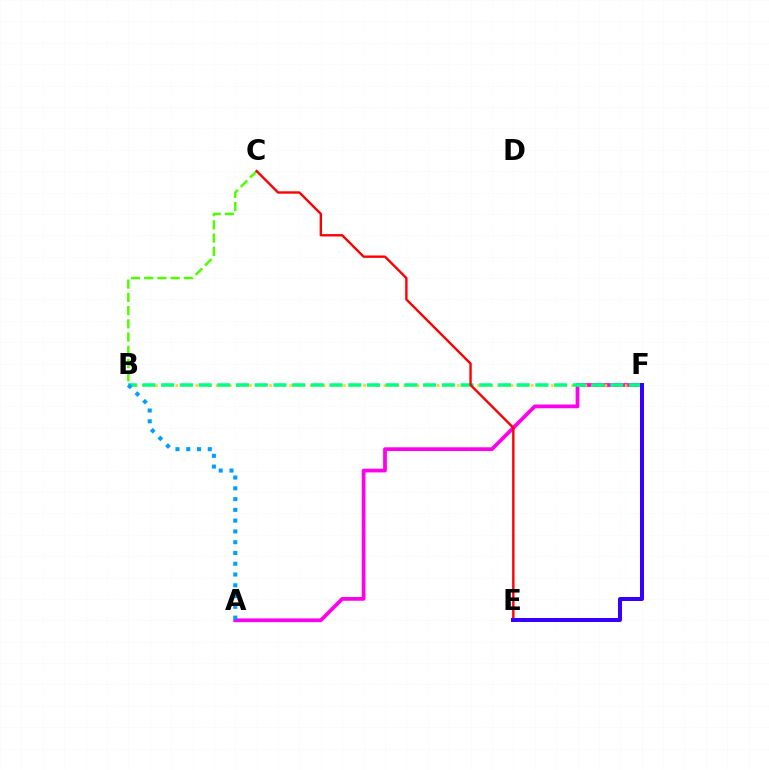{('A', 'F'): [{'color': '#ff00ed', 'line_style': 'solid', 'thickness': 2.7}], ('B', 'C'): [{'color': '#4fff00', 'line_style': 'dashed', 'thickness': 1.8}], ('B', 'F'): [{'color': '#ffd500', 'line_style': 'dotted', 'thickness': 1.82}, {'color': '#00ff86', 'line_style': 'dashed', 'thickness': 2.54}], ('C', 'E'): [{'color': '#ff0000', 'line_style': 'solid', 'thickness': 1.72}], ('E', 'F'): [{'color': '#3700ff', 'line_style': 'solid', 'thickness': 2.87}], ('A', 'B'): [{'color': '#009eff', 'line_style': 'dotted', 'thickness': 2.93}]}